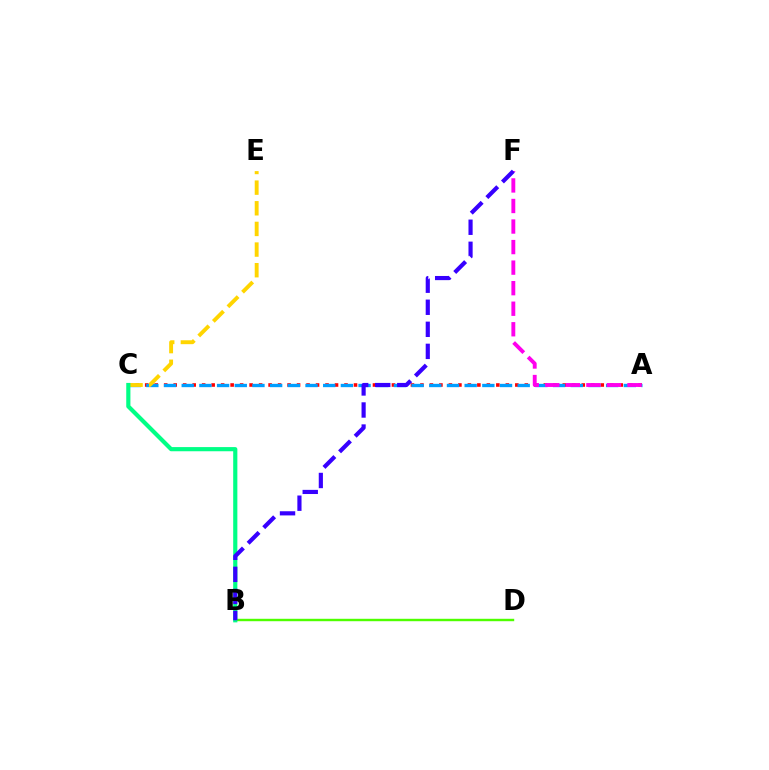{('B', 'D'): [{'color': '#4fff00', 'line_style': 'solid', 'thickness': 1.74}], ('A', 'C'): [{'color': '#ff0000', 'line_style': 'dotted', 'thickness': 2.58}, {'color': '#009eff', 'line_style': 'dashed', 'thickness': 2.4}], ('C', 'E'): [{'color': '#ffd500', 'line_style': 'dashed', 'thickness': 2.8}], ('B', 'C'): [{'color': '#00ff86', 'line_style': 'solid', 'thickness': 3.0}], ('A', 'F'): [{'color': '#ff00ed', 'line_style': 'dashed', 'thickness': 2.79}], ('B', 'F'): [{'color': '#3700ff', 'line_style': 'dashed', 'thickness': 3.0}]}